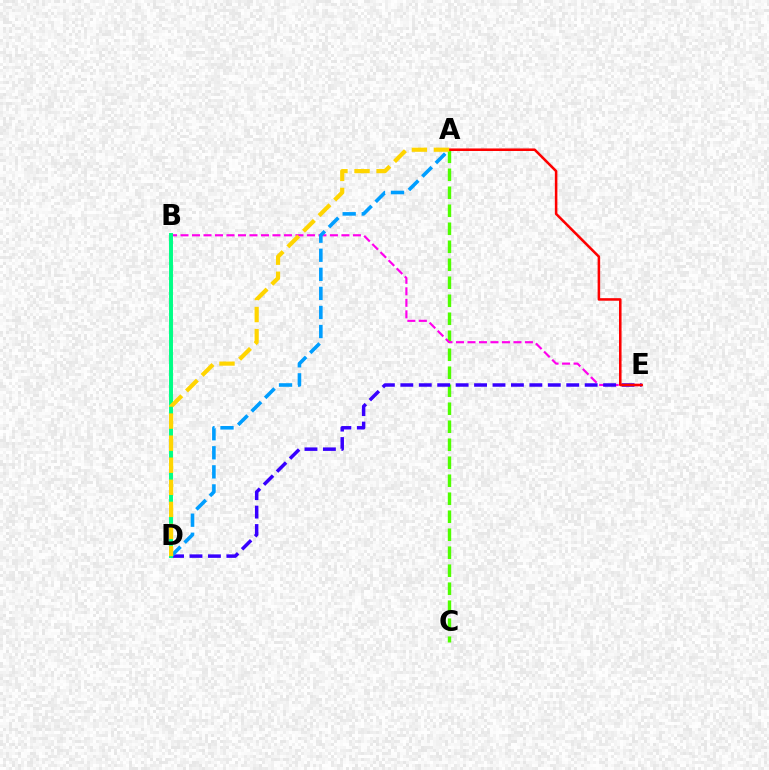{('A', 'C'): [{'color': '#4fff00', 'line_style': 'dashed', 'thickness': 2.44}], ('B', 'E'): [{'color': '#ff00ed', 'line_style': 'dashed', 'thickness': 1.56}], ('D', 'E'): [{'color': '#3700ff', 'line_style': 'dashed', 'thickness': 2.5}], ('A', 'D'): [{'color': '#009eff', 'line_style': 'dashed', 'thickness': 2.59}, {'color': '#ffd500', 'line_style': 'dashed', 'thickness': 3.0}], ('A', 'E'): [{'color': '#ff0000', 'line_style': 'solid', 'thickness': 1.83}], ('B', 'D'): [{'color': '#00ff86', 'line_style': 'solid', 'thickness': 2.84}]}